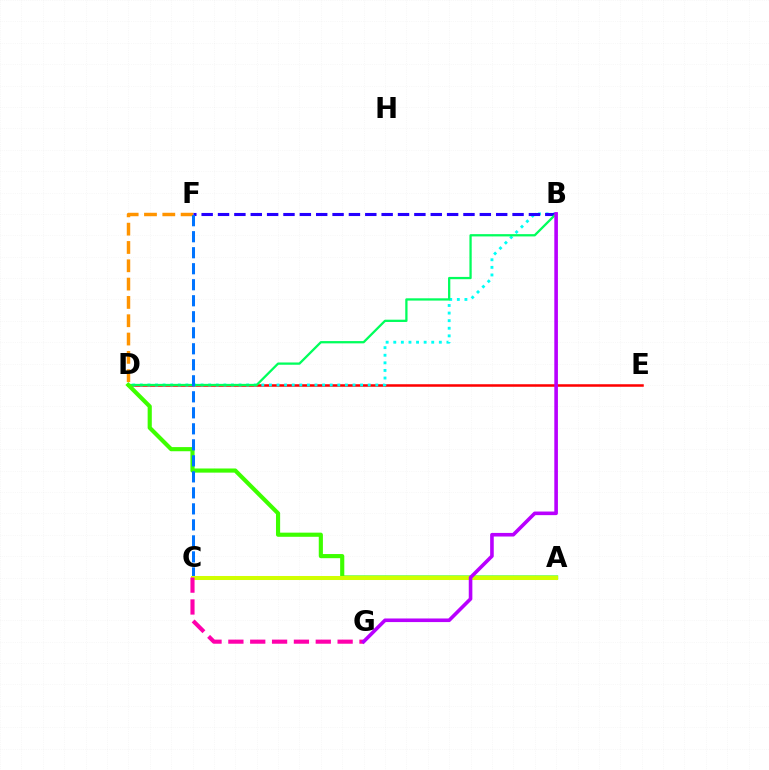{('D', 'E'): [{'color': '#ff0000', 'line_style': 'solid', 'thickness': 1.82}], ('D', 'F'): [{'color': '#ff9400', 'line_style': 'dashed', 'thickness': 2.49}], ('B', 'D'): [{'color': '#00fff6', 'line_style': 'dotted', 'thickness': 2.06}, {'color': '#00ff5c', 'line_style': 'solid', 'thickness': 1.64}], ('B', 'F'): [{'color': '#2500ff', 'line_style': 'dashed', 'thickness': 2.22}], ('A', 'D'): [{'color': '#3dff00', 'line_style': 'solid', 'thickness': 2.99}], ('C', 'F'): [{'color': '#0074ff', 'line_style': 'dashed', 'thickness': 2.17}], ('A', 'C'): [{'color': '#d1ff00', 'line_style': 'solid', 'thickness': 2.9}], ('C', 'G'): [{'color': '#ff00ac', 'line_style': 'dashed', 'thickness': 2.97}], ('B', 'G'): [{'color': '#b900ff', 'line_style': 'solid', 'thickness': 2.59}]}